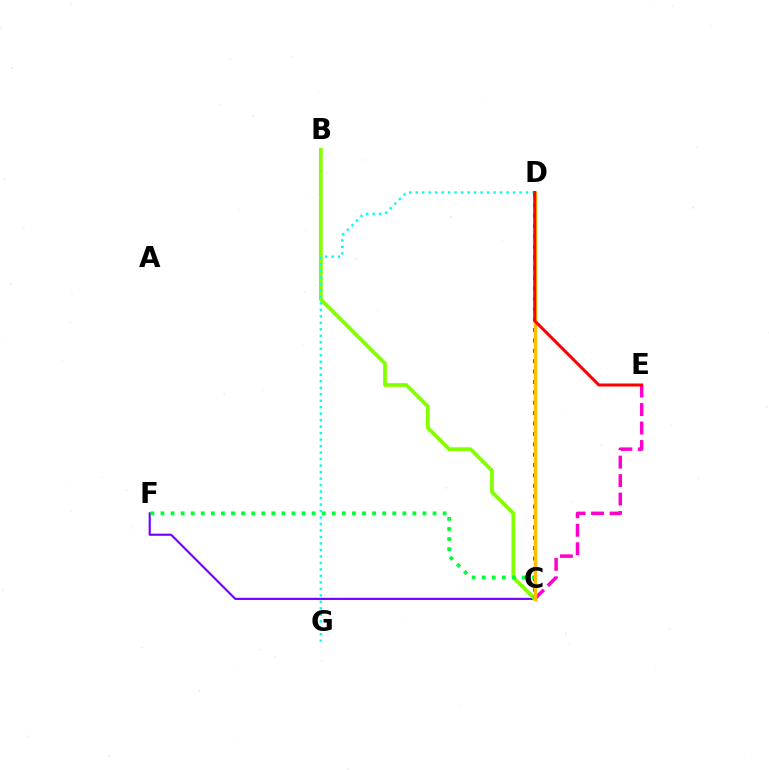{('C', 'F'): [{'color': '#7200ff', 'line_style': 'solid', 'thickness': 1.54}, {'color': '#00ff39', 'line_style': 'dotted', 'thickness': 2.74}], ('C', 'D'): [{'color': '#004bff', 'line_style': 'dotted', 'thickness': 2.82}, {'color': '#ffbd00', 'line_style': 'solid', 'thickness': 2.5}], ('B', 'C'): [{'color': '#84ff00', 'line_style': 'solid', 'thickness': 2.69}], ('C', 'E'): [{'color': '#ff00cf', 'line_style': 'dashed', 'thickness': 2.51}], ('D', 'G'): [{'color': '#00fff6', 'line_style': 'dotted', 'thickness': 1.76}], ('D', 'E'): [{'color': '#ff0000', 'line_style': 'solid', 'thickness': 2.17}]}